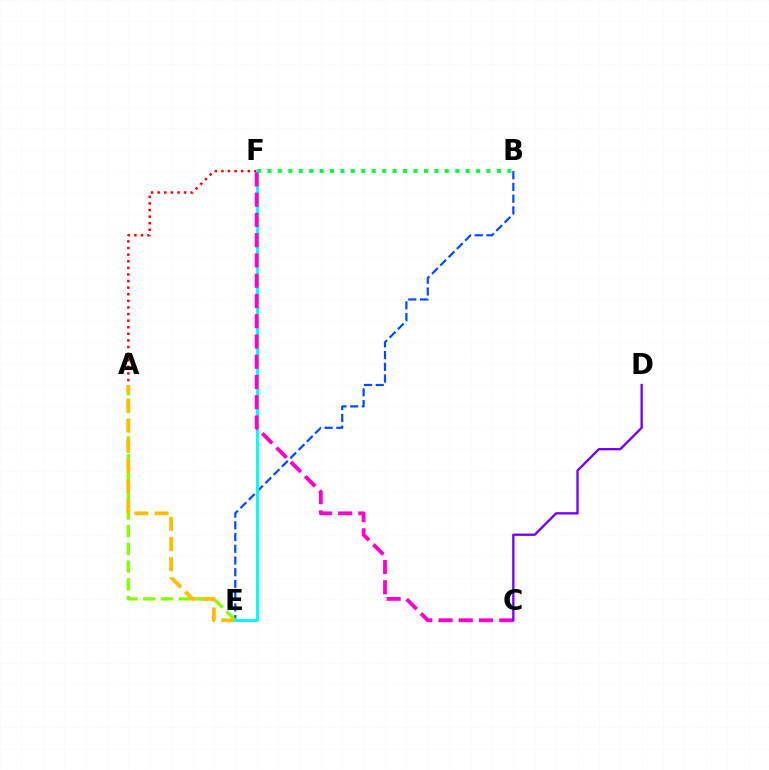{('B', 'E'): [{'color': '#004bff', 'line_style': 'dashed', 'thickness': 1.59}], ('A', 'F'): [{'color': '#ff0000', 'line_style': 'dotted', 'thickness': 1.79}], ('A', 'E'): [{'color': '#84ff00', 'line_style': 'dashed', 'thickness': 2.41}, {'color': '#ffbd00', 'line_style': 'dashed', 'thickness': 2.74}], ('B', 'F'): [{'color': '#00ff39', 'line_style': 'dotted', 'thickness': 2.83}], ('E', 'F'): [{'color': '#00fff6', 'line_style': 'solid', 'thickness': 2.12}], ('C', 'F'): [{'color': '#ff00cf', 'line_style': 'dashed', 'thickness': 2.75}], ('C', 'D'): [{'color': '#7200ff', 'line_style': 'solid', 'thickness': 1.67}]}